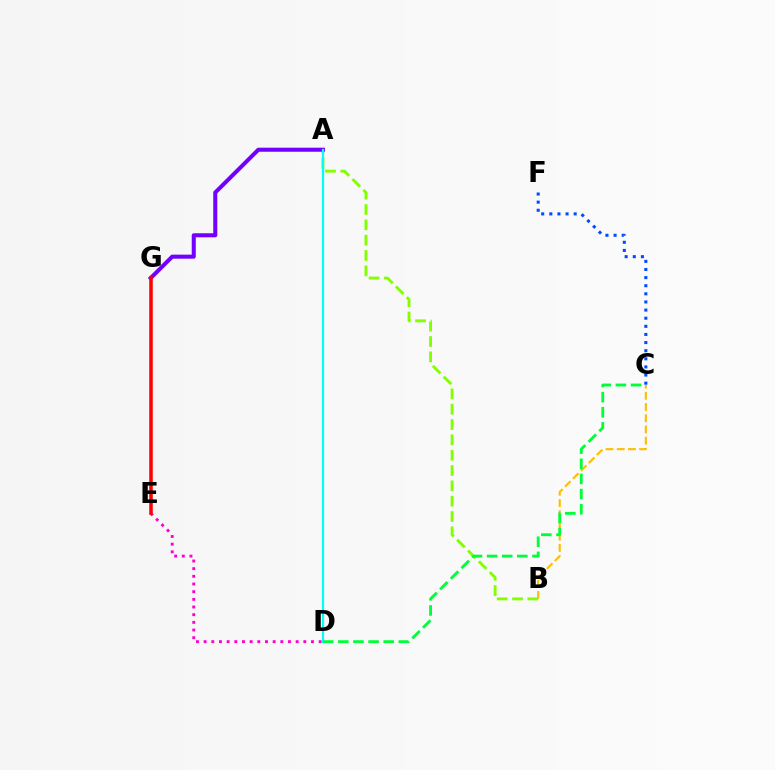{('B', 'C'): [{'color': '#ffbd00', 'line_style': 'dashed', 'thickness': 1.52}], ('A', 'B'): [{'color': '#84ff00', 'line_style': 'dashed', 'thickness': 2.08}], ('D', 'E'): [{'color': '#ff00cf', 'line_style': 'dotted', 'thickness': 2.08}], ('C', 'F'): [{'color': '#004bff', 'line_style': 'dotted', 'thickness': 2.21}], ('A', 'G'): [{'color': '#7200ff', 'line_style': 'solid', 'thickness': 2.92}], ('A', 'D'): [{'color': '#00fff6', 'line_style': 'solid', 'thickness': 1.61}], ('E', 'G'): [{'color': '#ff0000', 'line_style': 'solid', 'thickness': 2.53}], ('C', 'D'): [{'color': '#00ff39', 'line_style': 'dashed', 'thickness': 2.05}]}